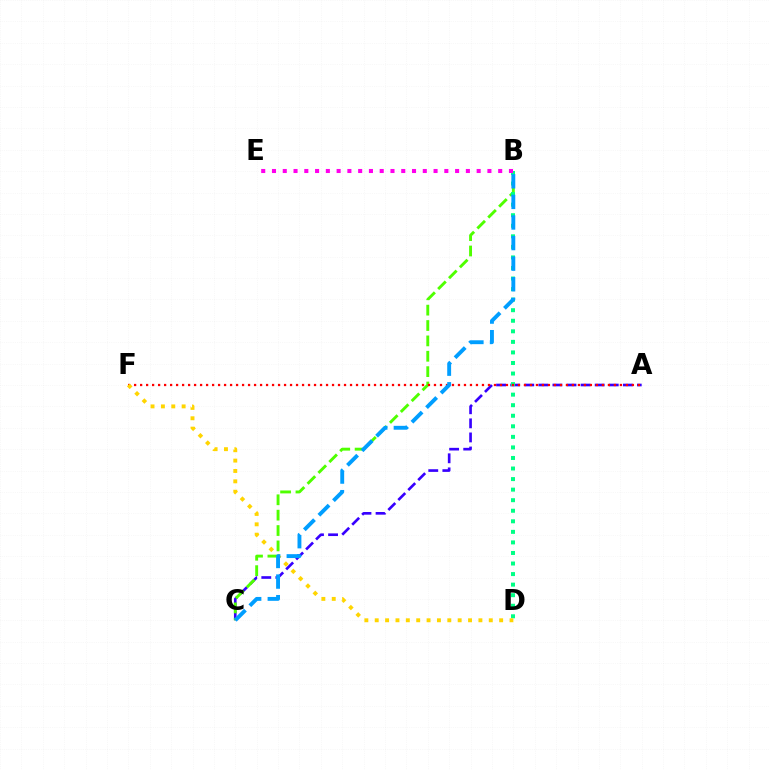{('A', 'C'): [{'color': '#3700ff', 'line_style': 'dashed', 'thickness': 1.91}], ('B', 'C'): [{'color': '#4fff00', 'line_style': 'dashed', 'thickness': 2.09}, {'color': '#009eff', 'line_style': 'dashed', 'thickness': 2.8}], ('B', 'D'): [{'color': '#00ff86', 'line_style': 'dotted', 'thickness': 2.87}], ('A', 'F'): [{'color': '#ff0000', 'line_style': 'dotted', 'thickness': 1.63}], ('D', 'F'): [{'color': '#ffd500', 'line_style': 'dotted', 'thickness': 2.82}], ('B', 'E'): [{'color': '#ff00ed', 'line_style': 'dotted', 'thickness': 2.93}]}